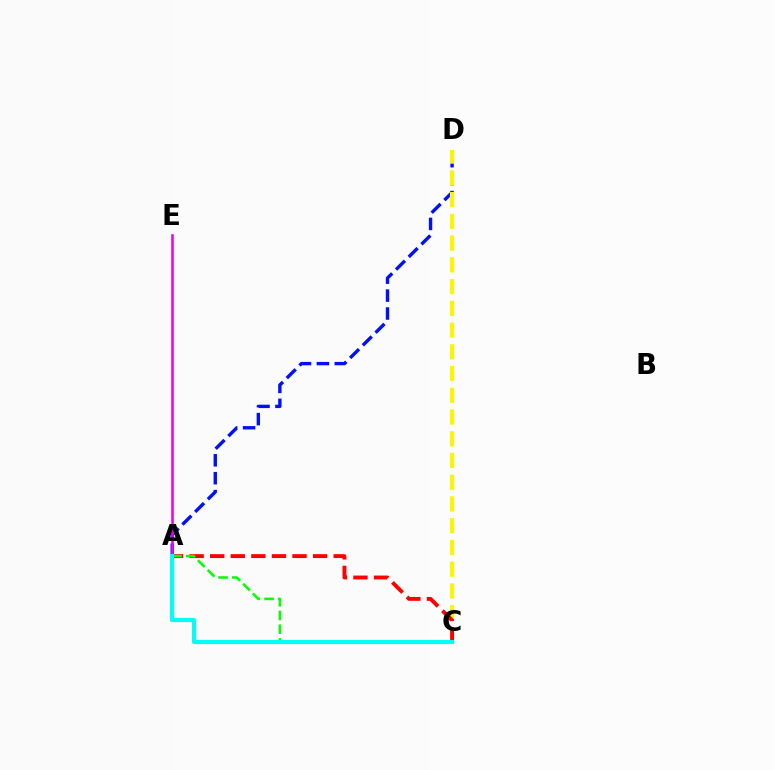{('A', 'D'): [{'color': '#0010ff', 'line_style': 'dashed', 'thickness': 2.43}], ('C', 'D'): [{'color': '#fcf500', 'line_style': 'dashed', 'thickness': 2.95}], ('A', 'E'): [{'color': '#ee00ff', 'line_style': 'solid', 'thickness': 1.87}], ('A', 'C'): [{'color': '#ff0000', 'line_style': 'dashed', 'thickness': 2.8}, {'color': '#08ff00', 'line_style': 'dashed', 'thickness': 1.86}, {'color': '#00fff6', 'line_style': 'solid', 'thickness': 2.96}]}